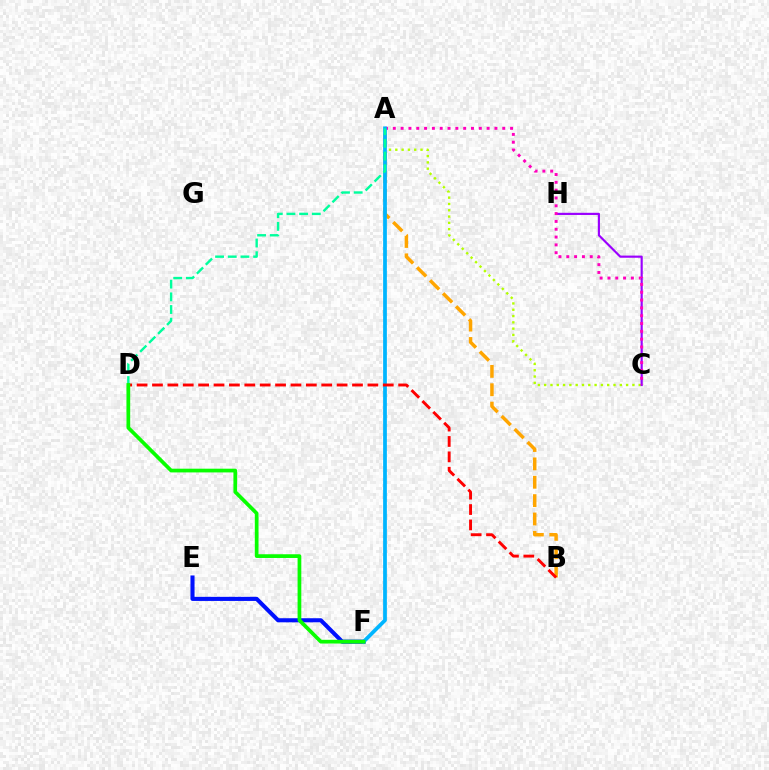{('A', 'B'): [{'color': '#ffa500', 'line_style': 'dashed', 'thickness': 2.5}], ('A', 'C'): [{'color': '#b3ff00', 'line_style': 'dotted', 'thickness': 1.71}, {'color': '#ff00bd', 'line_style': 'dotted', 'thickness': 2.12}], ('C', 'H'): [{'color': '#9b00ff', 'line_style': 'solid', 'thickness': 1.56}], ('E', 'F'): [{'color': '#0010ff', 'line_style': 'solid', 'thickness': 2.94}], ('A', 'F'): [{'color': '#00b5ff', 'line_style': 'solid', 'thickness': 2.69}], ('A', 'D'): [{'color': '#00ff9d', 'line_style': 'dashed', 'thickness': 1.72}], ('B', 'D'): [{'color': '#ff0000', 'line_style': 'dashed', 'thickness': 2.09}], ('D', 'F'): [{'color': '#08ff00', 'line_style': 'solid', 'thickness': 2.68}]}